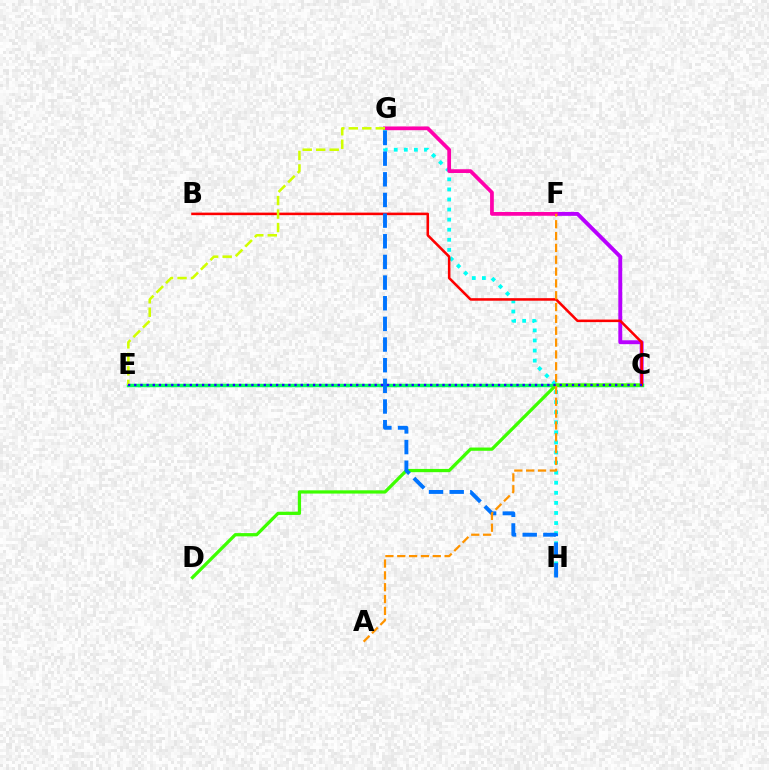{('C', 'F'): [{'color': '#b900ff', 'line_style': 'solid', 'thickness': 2.81}], ('G', 'H'): [{'color': '#00fff6', 'line_style': 'dotted', 'thickness': 2.74}, {'color': '#0074ff', 'line_style': 'dashed', 'thickness': 2.81}], ('F', 'G'): [{'color': '#ff00ac', 'line_style': 'solid', 'thickness': 2.7}], ('C', 'E'): [{'color': '#00ff5c', 'line_style': 'solid', 'thickness': 2.51}, {'color': '#2500ff', 'line_style': 'dotted', 'thickness': 1.68}], ('C', 'D'): [{'color': '#3dff00', 'line_style': 'solid', 'thickness': 2.34}], ('B', 'C'): [{'color': '#ff0000', 'line_style': 'solid', 'thickness': 1.84}], ('E', 'G'): [{'color': '#d1ff00', 'line_style': 'dashed', 'thickness': 1.83}], ('A', 'F'): [{'color': '#ff9400', 'line_style': 'dashed', 'thickness': 1.61}]}